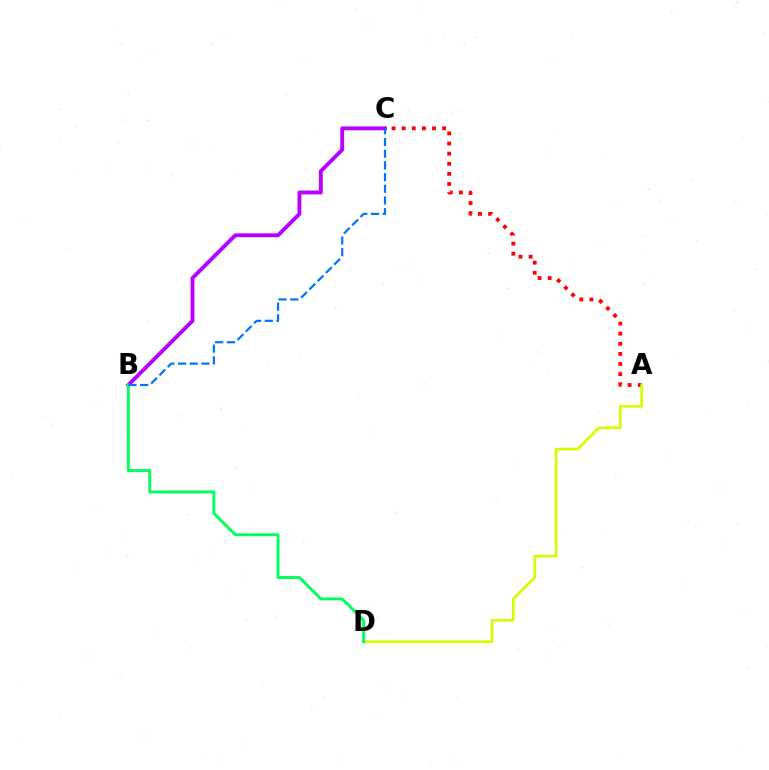{('B', 'C'): [{'color': '#b900ff', 'line_style': 'solid', 'thickness': 2.79}, {'color': '#0074ff', 'line_style': 'dashed', 'thickness': 1.59}], ('A', 'C'): [{'color': '#ff0000', 'line_style': 'dotted', 'thickness': 2.75}], ('A', 'D'): [{'color': '#d1ff00', 'line_style': 'solid', 'thickness': 1.91}], ('B', 'D'): [{'color': '#00ff5c', 'line_style': 'solid', 'thickness': 2.09}]}